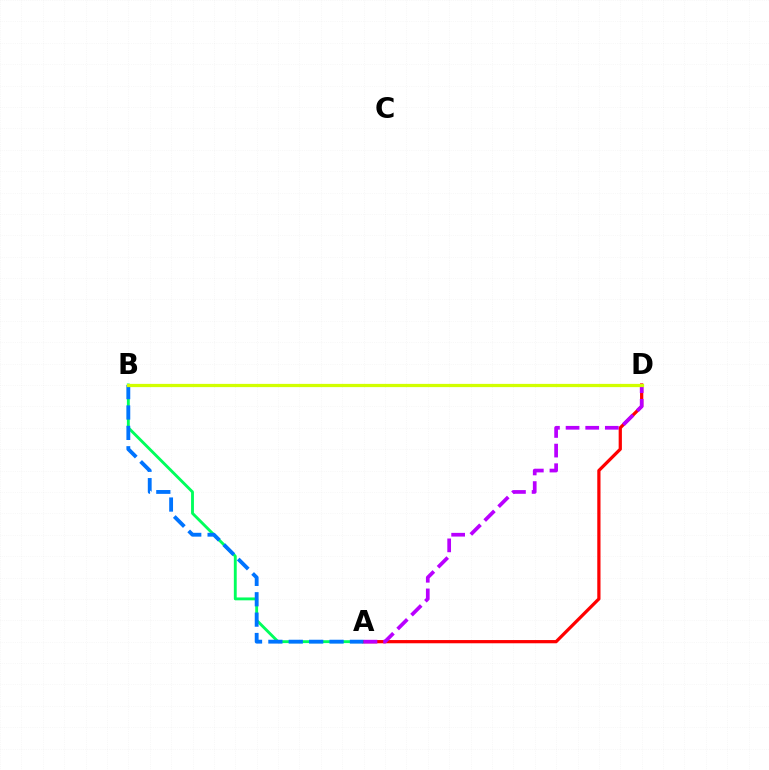{('A', 'B'): [{'color': '#00ff5c', 'line_style': 'solid', 'thickness': 2.07}, {'color': '#0074ff', 'line_style': 'dashed', 'thickness': 2.77}], ('A', 'D'): [{'color': '#ff0000', 'line_style': 'solid', 'thickness': 2.33}, {'color': '#b900ff', 'line_style': 'dashed', 'thickness': 2.67}], ('B', 'D'): [{'color': '#d1ff00', 'line_style': 'solid', 'thickness': 2.33}]}